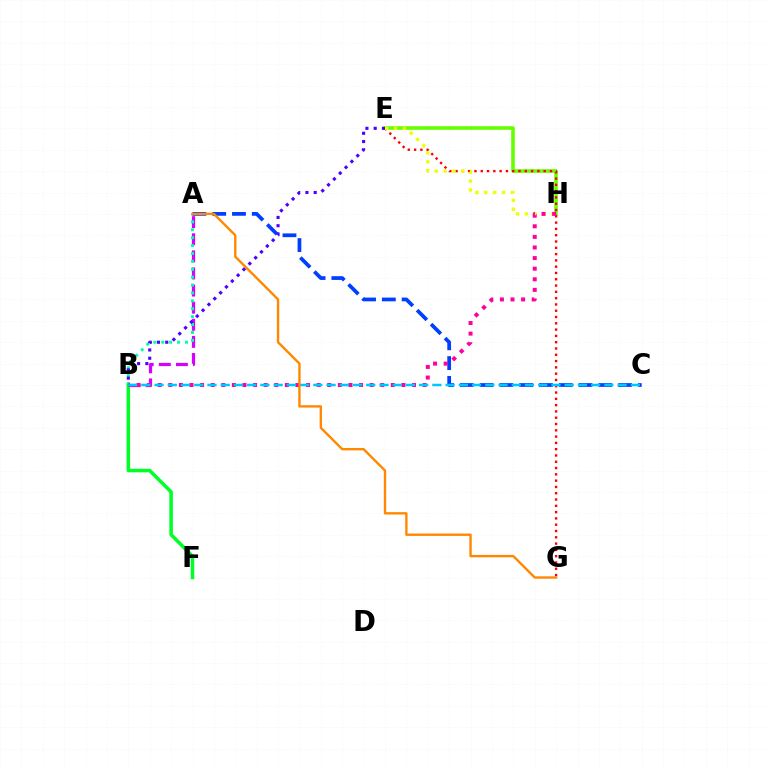{('A', 'B'): [{'color': '#d600ff', 'line_style': 'dashed', 'thickness': 2.32}, {'color': '#00ffaf', 'line_style': 'dotted', 'thickness': 2.15}], ('B', 'F'): [{'color': '#00ff27', 'line_style': 'solid', 'thickness': 2.53}], ('E', 'H'): [{'color': '#66ff00', 'line_style': 'solid', 'thickness': 2.59}, {'color': '#eeff00', 'line_style': 'dotted', 'thickness': 2.41}], ('E', 'G'): [{'color': '#ff0000', 'line_style': 'dotted', 'thickness': 1.71}], ('A', 'C'): [{'color': '#003fff', 'line_style': 'dashed', 'thickness': 2.69}], ('B', 'H'): [{'color': '#ff00a0', 'line_style': 'dotted', 'thickness': 2.88}], ('B', 'C'): [{'color': '#00c7ff', 'line_style': 'dashed', 'thickness': 1.8}], ('A', 'G'): [{'color': '#ff8800', 'line_style': 'solid', 'thickness': 1.71}], ('B', 'E'): [{'color': '#4f00ff', 'line_style': 'dotted', 'thickness': 2.24}]}